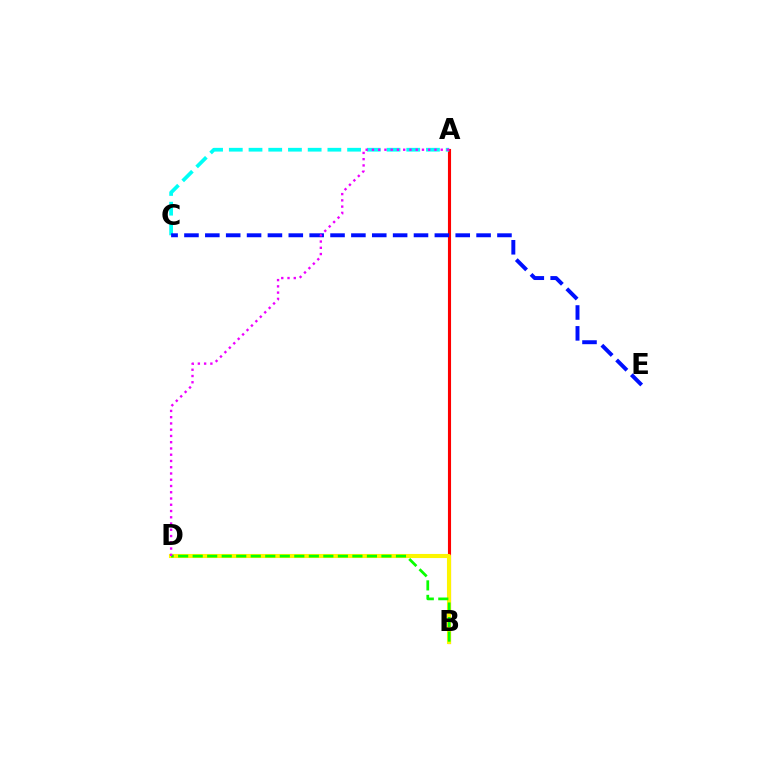{('A', 'B'): [{'color': '#ff0000', 'line_style': 'solid', 'thickness': 2.24}], ('B', 'D'): [{'color': '#fcf500', 'line_style': 'solid', 'thickness': 2.94}, {'color': '#08ff00', 'line_style': 'dashed', 'thickness': 1.97}], ('A', 'C'): [{'color': '#00fff6', 'line_style': 'dashed', 'thickness': 2.68}], ('C', 'E'): [{'color': '#0010ff', 'line_style': 'dashed', 'thickness': 2.83}], ('A', 'D'): [{'color': '#ee00ff', 'line_style': 'dotted', 'thickness': 1.7}]}